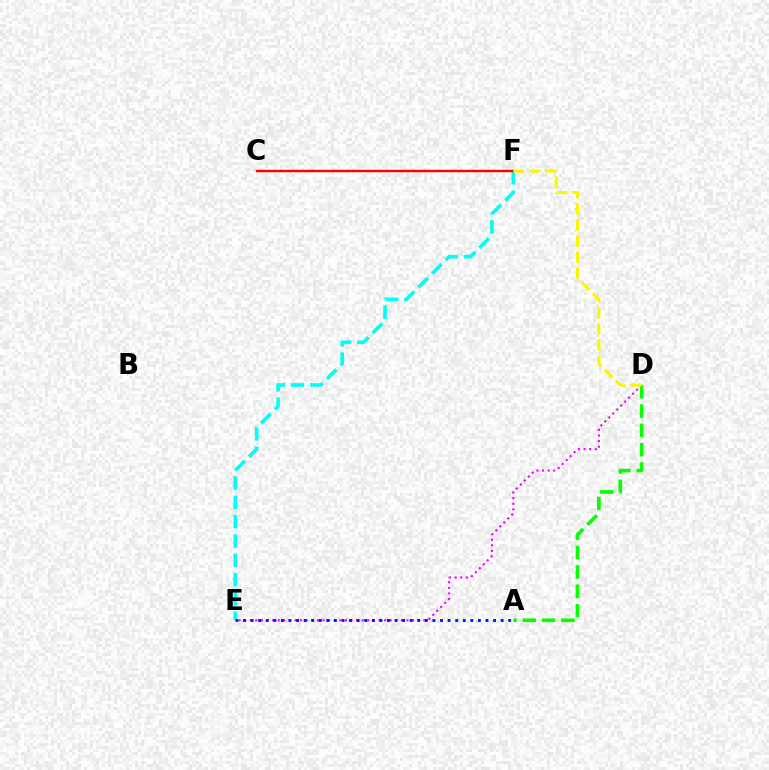{('E', 'F'): [{'color': '#00fff6', 'line_style': 'dashed', 'thickness': 2.62}], ('C', 'F'): [{'color': '#ff0000', 'line_style': 'solid', 'thickness': 1.72}], ('D', 'E'): [{'color': '#ee00ff', 'line_style': 'dotted', 'thickness': 1.52}], ('A', 'E'): [{'color': '#0010ff', 'line_style': 'dotted', 'thickness': 2.06}], ('A', 'D'): [{'color': '#08ff00', 'line_style': 'dashed', 'thickness': 2.62}], ('D', 'F'): [{'color': '#fcf500', 'line_style': 'dashed', 'thickness': 2.19}]}